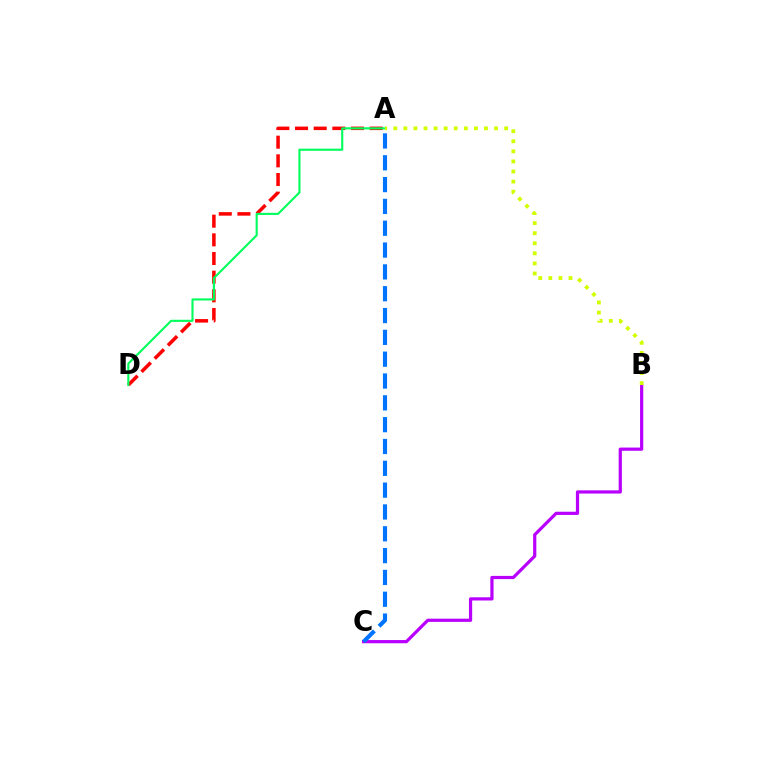{('A', 'D'): [{'color': '#ff0000', 'line_style': 'dashed', 'thickness': 2.54}, {'color': '#00ff5c', 'line_style': 'solid', 'thickness': 1.53}], ('B', 'C'): [{'color': '#b900ff', 'line_style': 'solid', 'thickness': 2.31}], ('A', 'C'): [{'color': '#0074ff', 'line_style': 'dashed', 'thickness': 2.96}], ('A', 'B'): [{'color': '#d1ff00', 'line_style': 'dotted', 'thickness': 2.74}]}